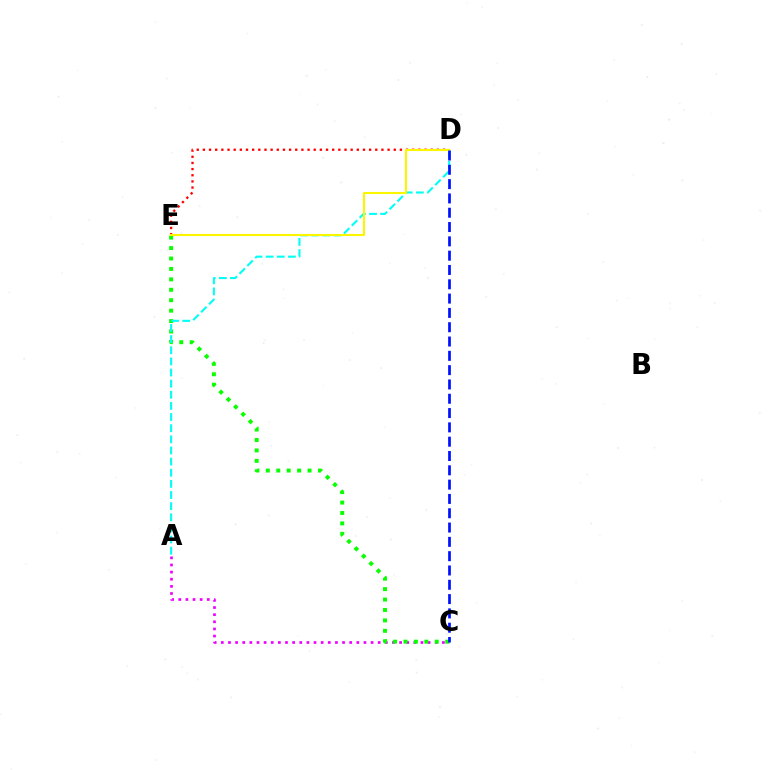{('A', 'C'): [{'color': '#ee00ff', 'line_style': 'dotted', 'thickness': 1.94}], ('D', 'E'): [{'color': '#ff0000', 'line_style': 'dotted', 'thickness': 1.67}, {'color': '#fcf500', 'line_style': 'solid', 'thickness': 1.51}], ('C', 'E'): [{'color': '#08ff00', 'line_style': 'dotted', 'thickness': 2.83}], ('A', 'D'): [{'color': '#00fff6', 'line_style': 'dashed', 'thickness': 1.51}], ('C', 'D'): [{'color': '#0010ff', 'line_style': 'dashed', 'thickness': 1.94}]}